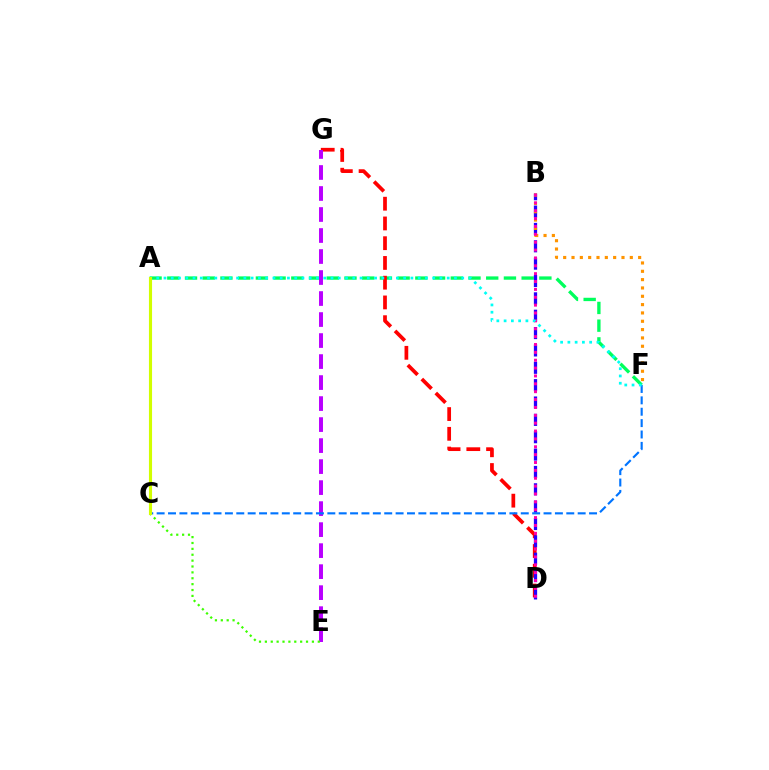{('A', 'F'): [{'color': '#00ff5c', 'line_style': 'dashed', 'thickness': 2.41}, {'color': '#00fff6', 'line_style': 'dotted', 'thickness': 1.97}], ('D', 'G'): [{'color': '#ff0000', 'line_style': 'dashed', 'thickness': 2.68}], ('B', 'D'): [{'color': '#2500ff', 'line_style': 'dashed', 'thickness': 2.36}, {'color': '#ff00ac', 'line_style': 'dotted', 'thickness': 2.14}], ('B', 'F'): [{'color': '#ff9400', 'line_style': 'dotted', 'thickness': 2.26}], ('E', 'G'): [{'color': '#b900ff', 'line_style': 'dashed', 'thickness': 2.85}], ('C', 'F'): [{'color': '#0074ff', 'line_style': 'dashed', 'thickness': 1.55}], ('C', 'E'): [{'color': '#3dff00', 'line_style': 'dotted', 'thickness': 1.6}], ('A', 'C'): [{'color': '#d1ff00', 'line_style': 'solid', 'thickness': 2.25}]}